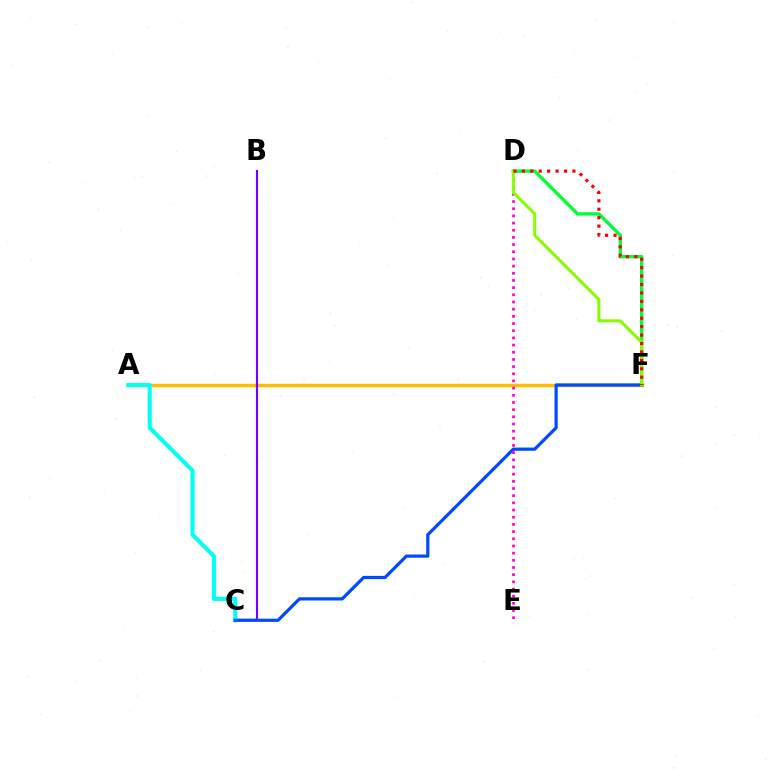{('A', 'F'): [{'color': '#ffbd00', 'line_style': 'solid', 'thickness': 2.51}], ('B', 'C'): [{'color': '#7200ff', 'line_style': 'solid', 'thickness': 1.56}], ('A', 'C'): [{'color': '#00fff6', 'line_style': 'solid', 'thickness': 2.95}], ('D', 'F'): [{'color': '#00ff39', 'line_style': 'solid', 'thickness': 2.41}, {'color': '#84ff00', 'line_style': 'solid', 'thickness': 2.19}, {'color': '#ff0000', 'line_style': 'dotted', 'thickness': 2.29}], ('C', 'F'): [{'color': '#004bff', 'line_style': 'solid', 'thickness': 2.32}], ('D', 'E'): [{'color': '#ff00cf', 'line_style': 'dotted', 'thickness': 1.95}]}